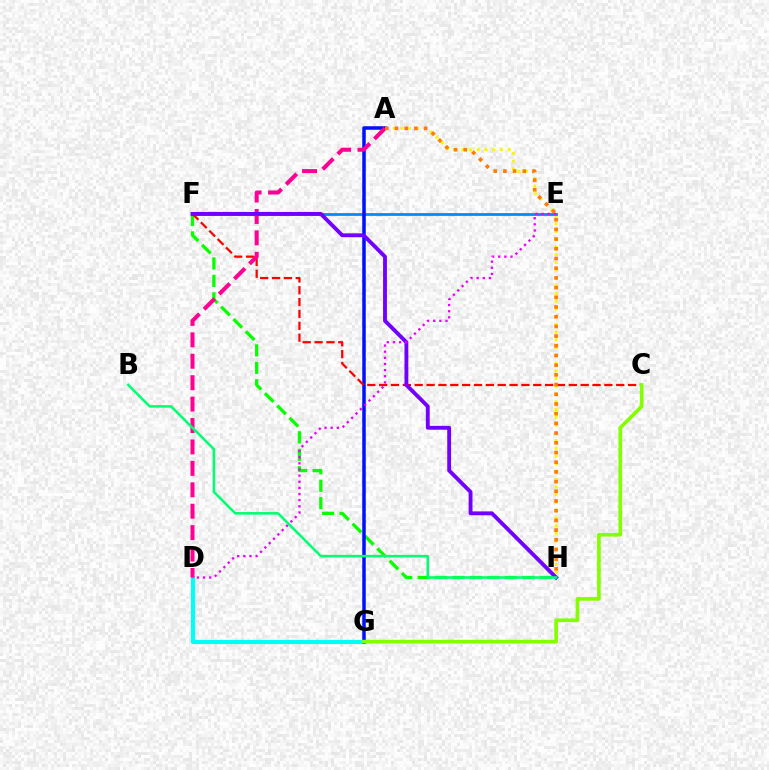{('F', 'H'): [{'color': '#08ff00', 'line_style': 'dashed', 'thickness': 2.37}, {'color': '#7200ff', 'line_style': 'solid', 'thickness': 2.78}], ('A', 'H'): [{'color': '#fcf500', 'line_style': 'dotted', 'thickness': 2.1}, {'color': '#ff7c00', 'line_style': 'dotted', 'thickness': 2.64}], ('D', 'G'): [{'color': '#00fff6', 'line_style': 'solid', 'thickness': 2.98}], ('E', 'F'): [{'color': '#008cff', 'line_style': 'solid', 'thickness': 2.0}], ('A', 'G'): [{'color': '#0010ff', 'line_style': 'solid', 'thickness': 2.52}], ('C', 'F'): [{'color': '#ff0000', 'line_style': 'dashed', 'thickness': 1.61}], ('A', 'D'): [{'color': '#ff0094', 'line_style': 'dashed', 'thickness': 2.91}], ('C', 'G'): [{'color': '#84ff00', 'line_style': 'solid', 'thickness': 2.64}], ('D', 'E'): [{'color': '#ee00ff', 'line_style': 'dotted', 'thickness': 1.67}], ('B', 'H'): [{'color': '#00ff74', 'line_style': 'solid', 'thickness': 1.83}]}